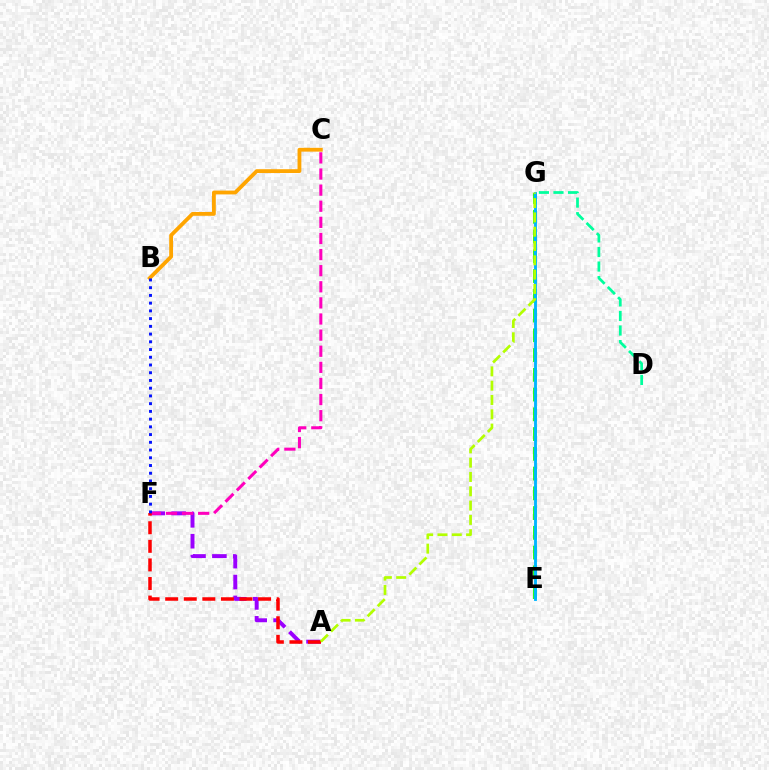{('B', 'C'): [{'color': '#ffa500', 'line_style': 'solid', 'thickness': 2.74}], ('A', 'F'): [{'color': '#9b00ff', 'line_style': 'dashed', 'thickness': 2.84}, {'color': '#ff0000', 'line_style': 'dashed', 'thickness': 2.52}], ('C', 'F'): [{'color': '#ff00bd', 'line_style': 'dashed', 'thickness': 2.19}], ('D', 'G'): [{'color': '#00ff9d', 'line_style': 'dashed', 'thickness': 1.98}], ('E', 'G'): [{'color': '#08ff00', 'line_style': 'dashed', 'thickness': 2.68}, {'color': '#00b5ff', 'line_style': 'solid', 'thickness': 2.06}], ('A', 'G'): [{'color': '#b3ff00', 'line_style': 'dashed', 'thickness': 1.94}], ('B', 'F'): [{'color': '#0010ff', 'line_style': 'dotted', 'thickness': 2.1}]}